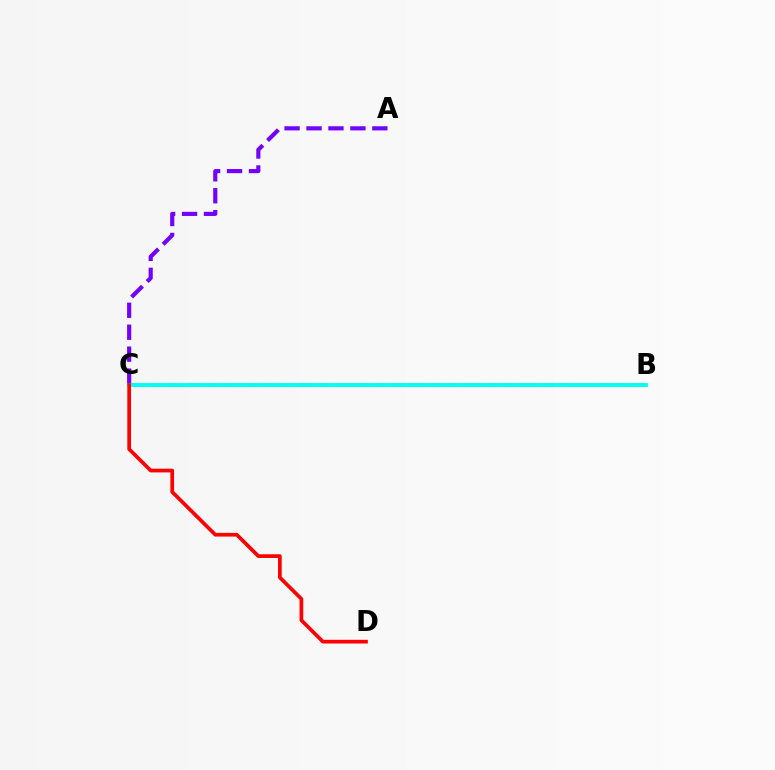{('A', 'C'): [{'color': '#7200ff', 'line_style': 'dashed', 'thickness': 2.98}], ('B', 'C'): [{'color': '#84ff00', 'line_style': 'dashed', 'thickness': 2.52}, {'color': '#00fff6', 'line_style': 'solid', 'thickness': 2.78}], ('C', 'D'): [{'color': '#ff0000', 'line_style': 'solid', 'thickness': 2.66}]}